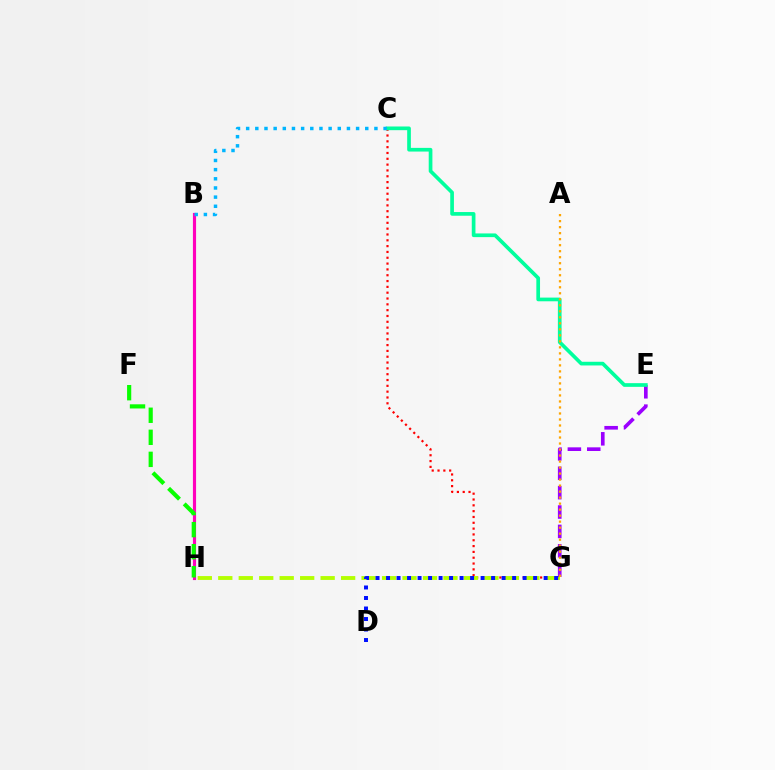{('B', 'H'): [{'color': '#ff00bd', 'line_style': 'solid', 'thickness': 2.26}], ('C', 'G'): [{'color': '#ff0000', 'line_style': 'dotted', 'thickness': 1.58}], ('G', 'H'): [{'color': '#b3ff00', 'line_style': 'dashed', 'thickness': 2.78}], ('E', 'G'): [{'color': '#9b00ff', 'line_style': 'dashed', 'thickness': 2.63}], ('C', 'E'): [{'color': '#00ff9d', 'line_style': 'solid', 'thickness': 2.65}], ('D', 'G'): [{'color': '#0010ff', 'line_style': 'dotted', 'thickness': 2.85}], ('B', 'C'): [{'color': '#00b5ff', 'line_style': 'dotted', 'thickness': 2.49}], ('A', 'G'): [{'color': '#ffa500', 'line_style': 'dotted', 'thickness': 1.63}], ('F', 'H'): [{'color': '#08ff00', 'line_style': 'dashed', 'thickness': 3.0}]}